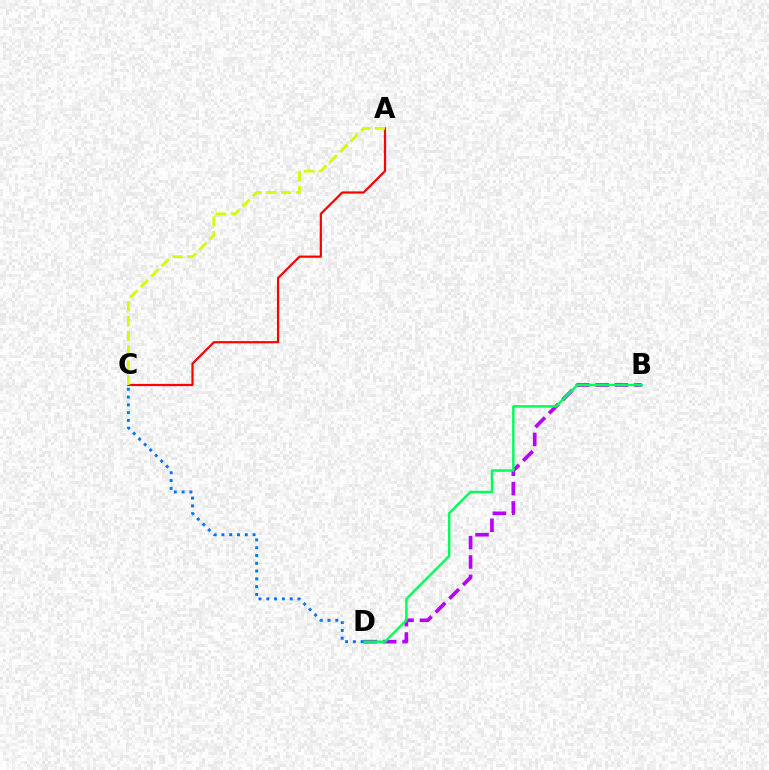{('A', 'C'): [{'color': '#ff0000', 'line_style': 'solid', 'thickness': 1.58}, {'color': '#d1ff00', 'line_style': 'dashed', 'thickness': 2.01}], ('B', 'D'): [{'color': '#b900ff', 'line_style': 'dashed', 'thickness': 2.63}, {'color': '#00ff5c', 'line_style': 'solid', 'thickness': 1.77}], ('C', 'D'): [{'color': '#0074ff', 'line_style': 'dotted', 'thickness': 2.12}]}